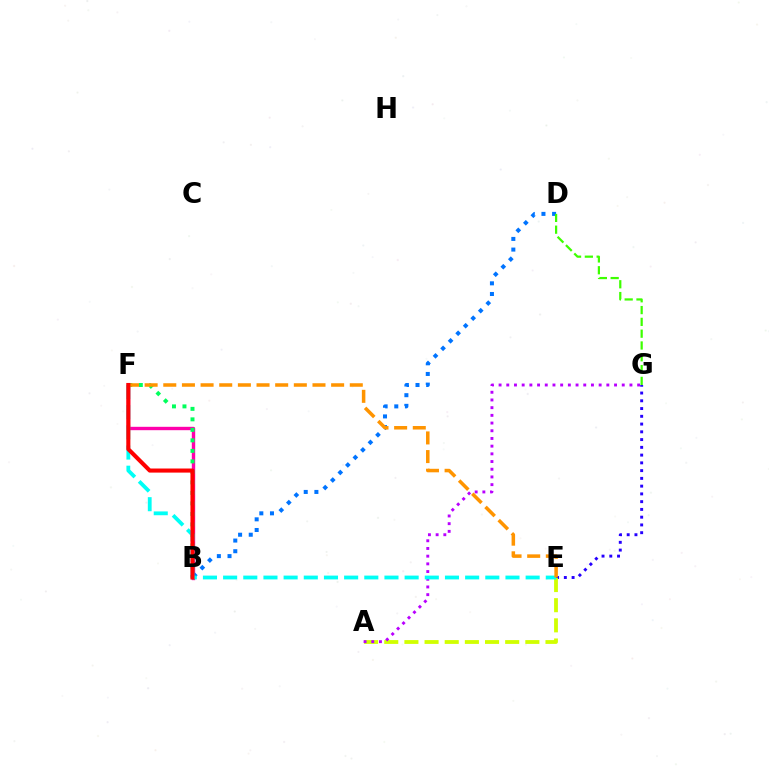{('B', 'F'): [{'color': '#ff00ac', 'line_style': 'solid', 'thickness': 2.43}, {'color': '#00ff5c', 'line_style': 'dotted', 'thickness': 2.85}, {'color': '#ff0000', 'line_style': 'solid', 'thickness': 2.94}], ('E', 'G'): [{'color': '#2500ff', 'line_style': 'dotted', 'thickness': 2.11}], ('A', 'E'): [{'color': '#d1ff00', 'line_style': 'dashed', 'thickness': 2.74}], ('B', 'D'): [{'color': '#0074ff', 'line_style': 'dotted', 'thickness': 2.89}], ('D', 'G'): [{'color': '#3dff00', 'line_style': 'dashed', 'thickness': 1.6}], ('A', 'G'): [{'color': '#b900ff', 'line_style': 'dotted', 'thickness': 2.09}], ('E', 'F'): [{'color': '#00fff6', 'line_style': 'dashed', 'thickness': 2.74}, {'color': '#ff9400', 'line_style': 'dashed', 'thickness': 2.53}]}